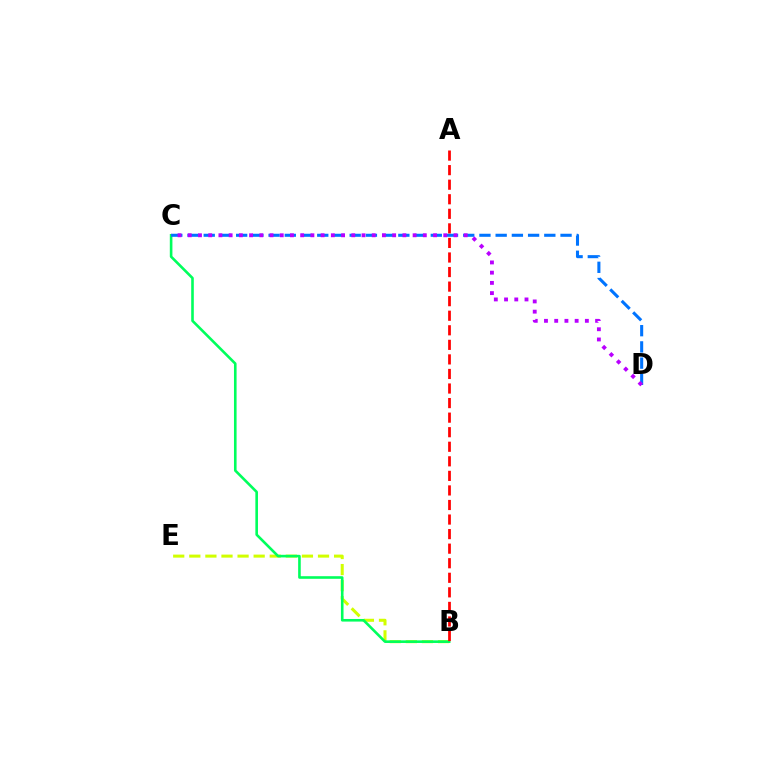{('B', 'E'): [{'color': '#d1ff00', 'line_style': 'dashed', 'thickness': 2.19}], ('B', 'C'): [{'color': '#00ff5c', 'line_style': 'solid', 'thickness': 1.88}], ('C', 'D'): [{'color': '#0074ff', 'line_style': 'dashed', 'thickness': 2.2}, {'color': '#b900ff', 'line_style': 'dotted', 'thickness': 2.78}], ('A', 'B'): [{'color': '#ff0000', 'line_style': 'dashed', 'thickness': 1.98}]}